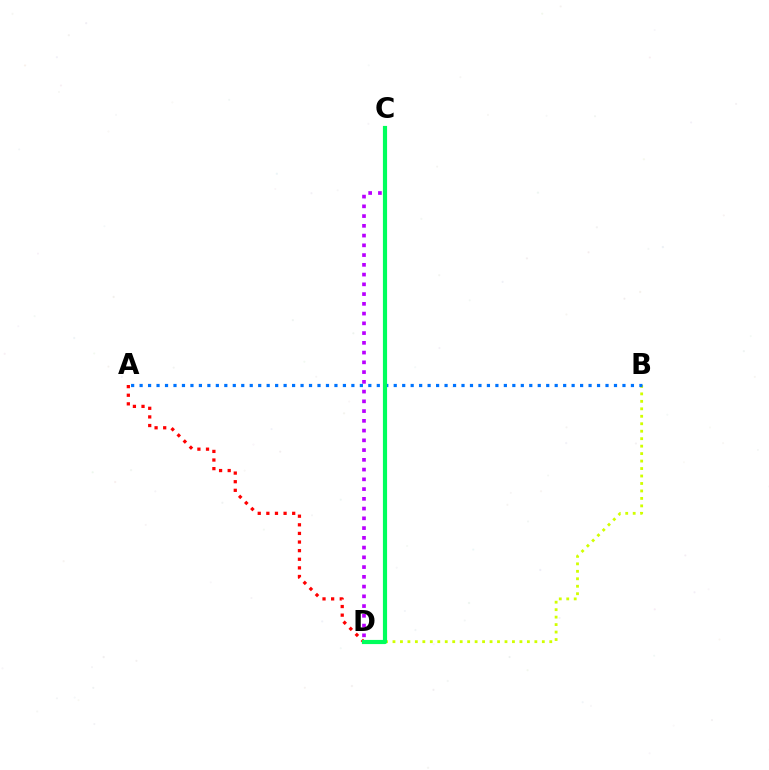{('A', 'D'): [{'color': '#ff0000', 'line_style': 'dotted', 'thickness': 2.34}], ('C', 'D'): [{'color': '#b900ff', 'line_style': 'dotted', 'thickness': 2.65}, {'color': '#00ff5c', 'line_style': 'solid', 'thickness': 3.0}], ('B', 'D'): [{'color': '#d1ff00', 'line_style': 'dotted', 'thickness': 2.03}], ('A', 'B'): [{'color': '#0074ff', 'line_style': 'dotted', 'thickness': 2.3}]}